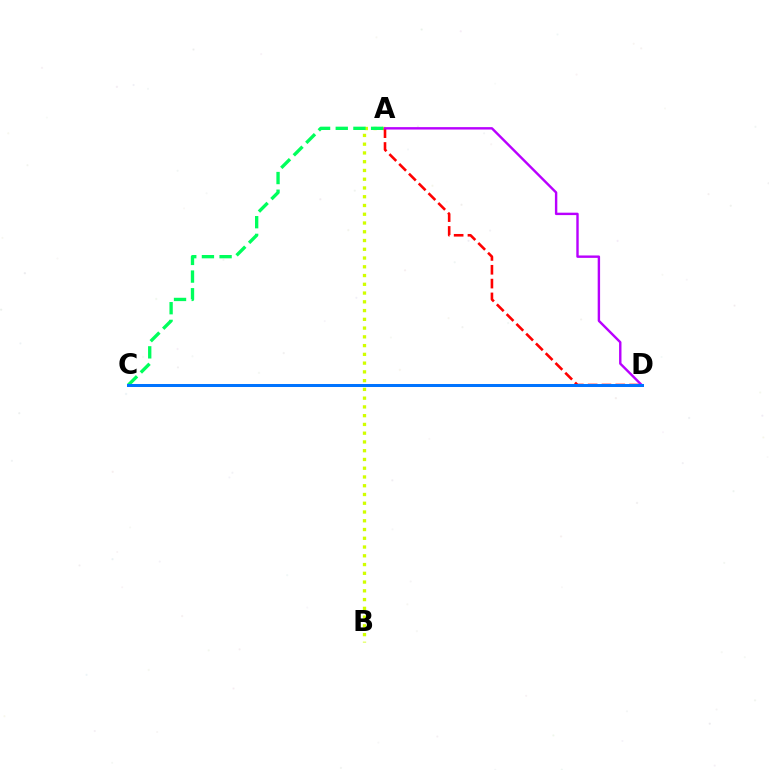{('A', 'B'): [{'color': '#d1ff00', 'line_style': 'dotted', 'thickness': 2.38}], ('A', 'C'): [{'color': '#00ff5c', 'line_style': 'dashed', 'thickness': 2.4}], ('A', 'D'): [{'color': '#ff0000', 'line_style': 'dashed', 'thickness': 1.88}, {'color': '#b900ff', 'line_style': 'solid', 'thickness': 1.73}], ('C', 'D'): [{'color': '#0074ff', 'line_style': 'solid', 'thickness': 2.17}]}